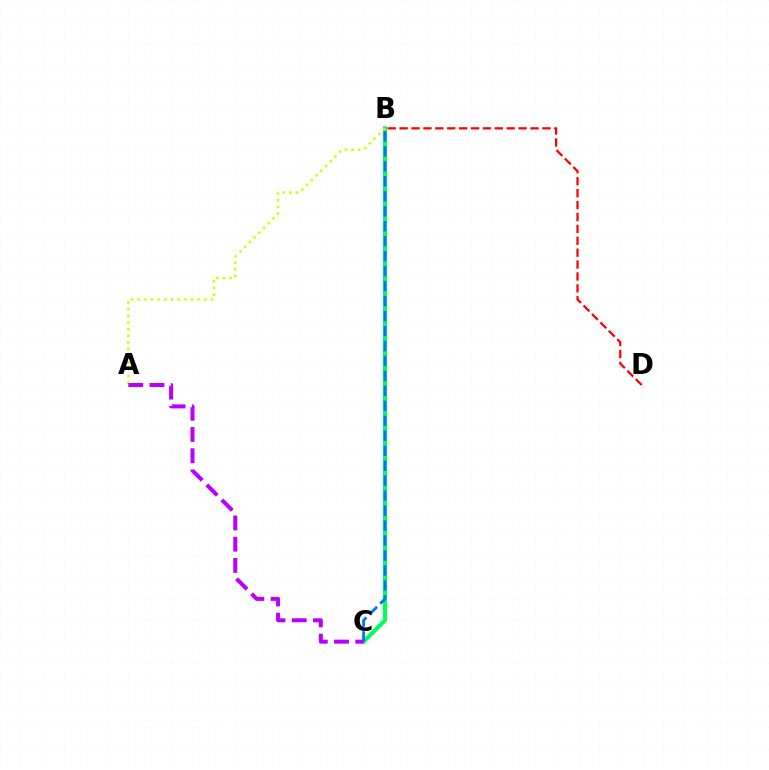{('B', 'C'): [{'color': '#00ff5c', 'line_style': 'solid', 'thickness': 2.95}, {'color': '#0074ff', 'line_style': 'dashed', 'thickness': 2.03}], ('A', 'B'): [{'color': '#d1ff00', 'line_style': 'dotted', 'thickness': 1.81}], ('B', 'D'): [{'color': '#ff0000', 'line_style': 'dashed', 'thickness': 1.62}], ('A', 'C'): [{'color': '#b900ff', 'line_style': 'dashed', 'thickness': 2.89}]}